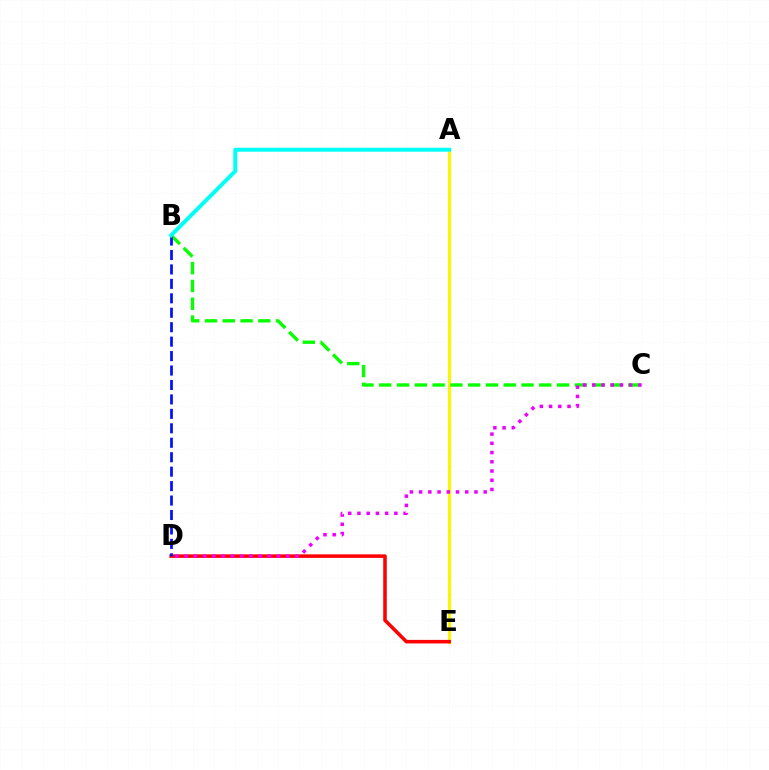{('A', 'E'): [{'color': '#fcf500', 'line_style': 'solid', 'thickness': 2.23}], ('B', 'C'): [{'color': '#08ff00', 'line_style': 'dashed', 'thickness': 2.42}], ('D', 'E'): [{'color': '#ff0000', 'line_style': 'solid', 'thickness': 2.55}], ('B', 'D'): [{'color': '#0010ff', 'line_style': 'dashed', 'thickness': 1.96}], ('C', 'D'): [{'color': '#ee00ff', 'line_style': 'dotted', 'thickness': 2.51}], ('A', 'B'): [{'color': '#00fff6', 'line_style': 'solid', 'thickness': 2.84}]}